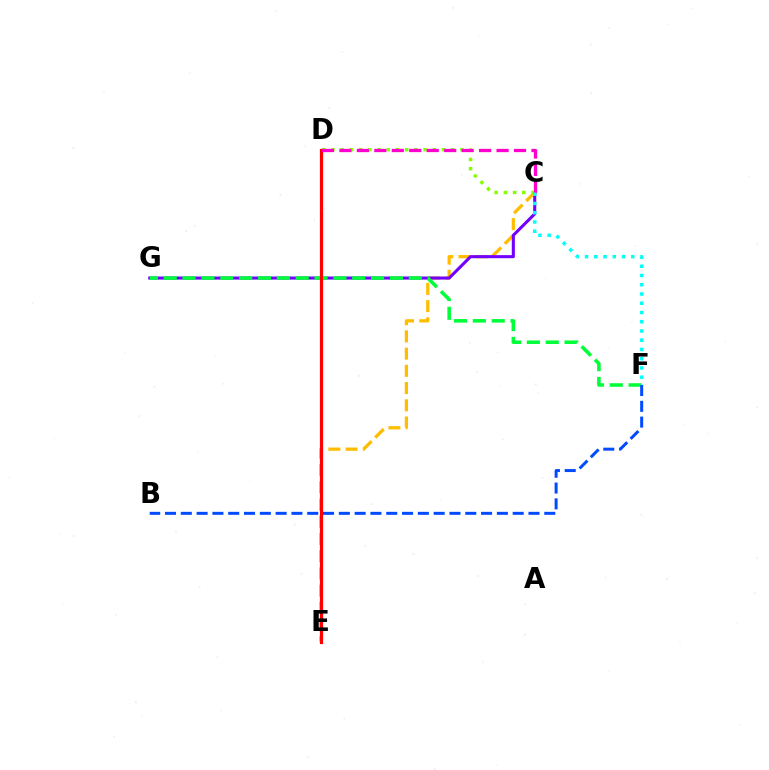{('C', 'E'): [{'color': '#ffbd00', 'line_style': 'dashed', 'thickness': 2.34}], ('C', 'G'): [{'color': '#7200ff', 'line_style': 'solid', 'thickness': 2.22}], ('C', 'D'): [{'color': '#84ff00', 'line_style': 'dotted', 'thickness': 2.5}, {'color': '#ff00cf', 'line_style': 'dashed', 'thickness': 2.37}], ('F', 'G'): [{'color': '#00ff39', 'line_style': 'dashed', 'thickness': 2.56}], ('D', 'E'): [{'color': '#ff0000', 'line_style': 'solid', 'thickness': 2.31}], ('C', 'F'): [{'color': '#00fff6', 'line_style': 'dotted', 'thickness': 2.51}], ('B', 'F'): [{'color': '#004bff', 'line_style': 'dashed', 'thickness': 2.15}]}